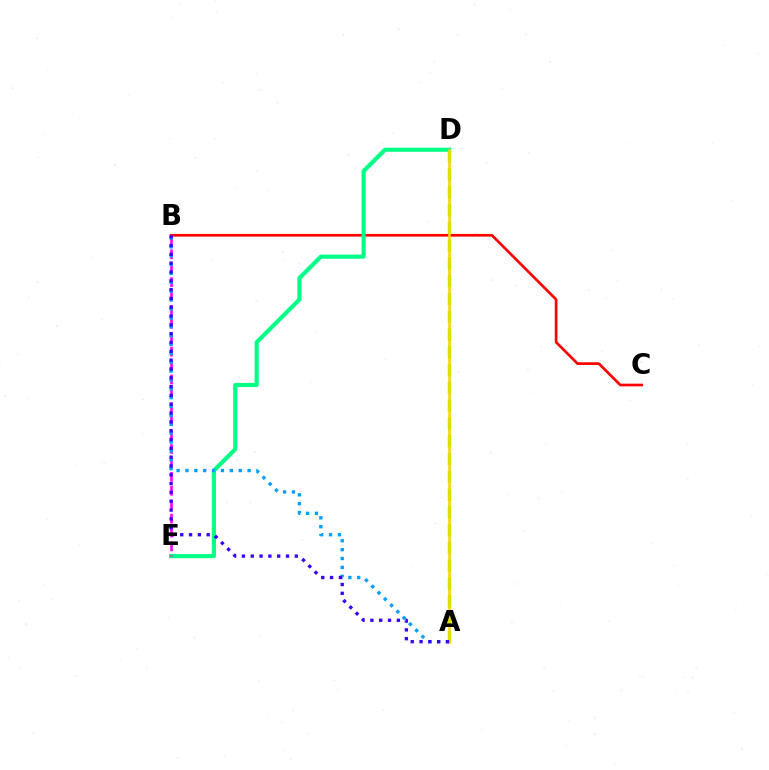{('B', 'C'): [{'color': '#ff0000', 'line_style': 'solid', 'thickness': 1.93}], ('A', 'D'): [{'color': '#4fff00', 'line_style': 'dashed', 'thickness': 2.42}, {'color': '#ffd500', 'line_style': 'solid', 'thickness': 1.83}], ('D', 'E'): [{'color': '#00ff86', 'line_style': 'solid', 'thickness': 2.98}], ('B', 'E'): [{'color': '#ff00ed', 'line_style': 'dashed', 'thickness': 1.89}], ('A', 'B'): [{'color': '#009eff', 'line_style': 'dotted', 'thickness': 2.41}, {'color': '#3700ff', 'line_style': 'dotted', 'thickness': 2.4}]}